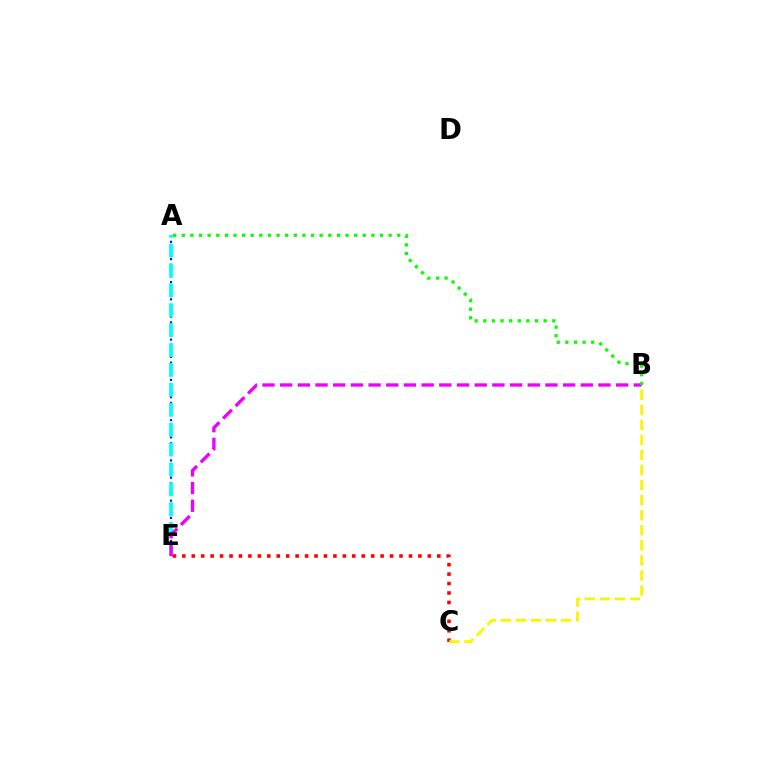{('A', 'E'): [{'color': '#0010ff', 'line_style': 'dotted', 'thickness': 1.56}, {'color': '#00fff6', 'line_style': 'dashed', 'thickness': 2.7}], ('C', 'E'): [{'color': '#ff0000', 'line_style': 'dotted', 'thickness': 2.57}], ('B', 'C'): [{'color': '#fcf500', 'line_style': 'dashed', 'thickness': 2.05}], ('B', 'E'): [{'color': '#ee00ff', 'line_style': 'dashed', 'thickness': 2.4}], ('A', 'B'): [{'color': '#08ff00', 'line_style': 'dotted', 'thickness': 2.34}]}